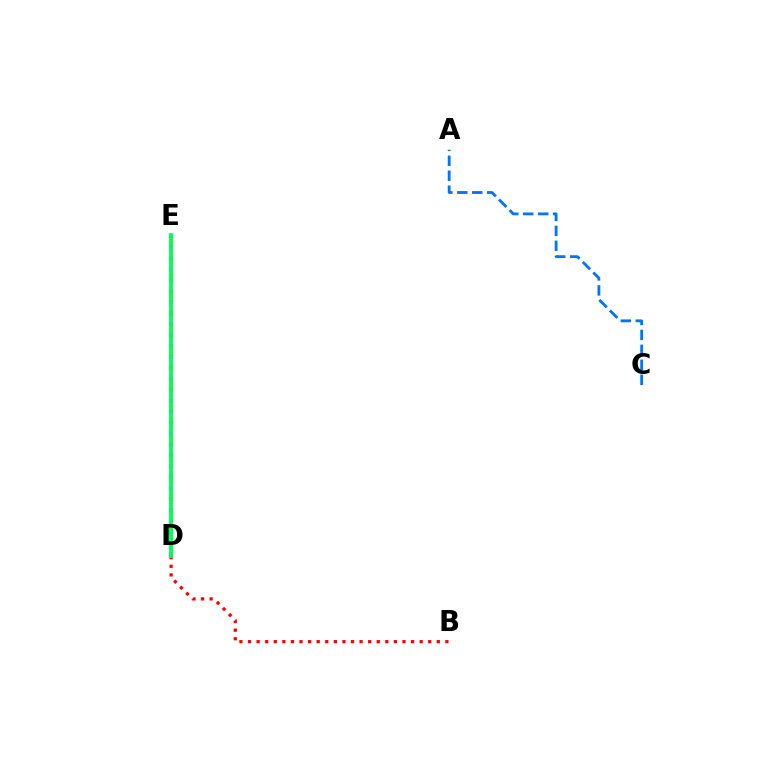{('D', 'E'): [{'color': '#d1ff00', 'line_style': 'dashed', 'thickness': 2.47}, {'color': '#b900ff', 'line_style': 'dotted', 'thickness': 2.97}, {'color': '#00ff5c', 'line_style': 'solid', 'thickness': 2.77}], ('A', 'C'): [{'color': '#0074ff', 'line_style': 'dashed', 'thickness': 2.03}], ('B', 'D'): [{'color': '#ff0000', 'line_style': 'dotted', 'thickness': 2.33}]}